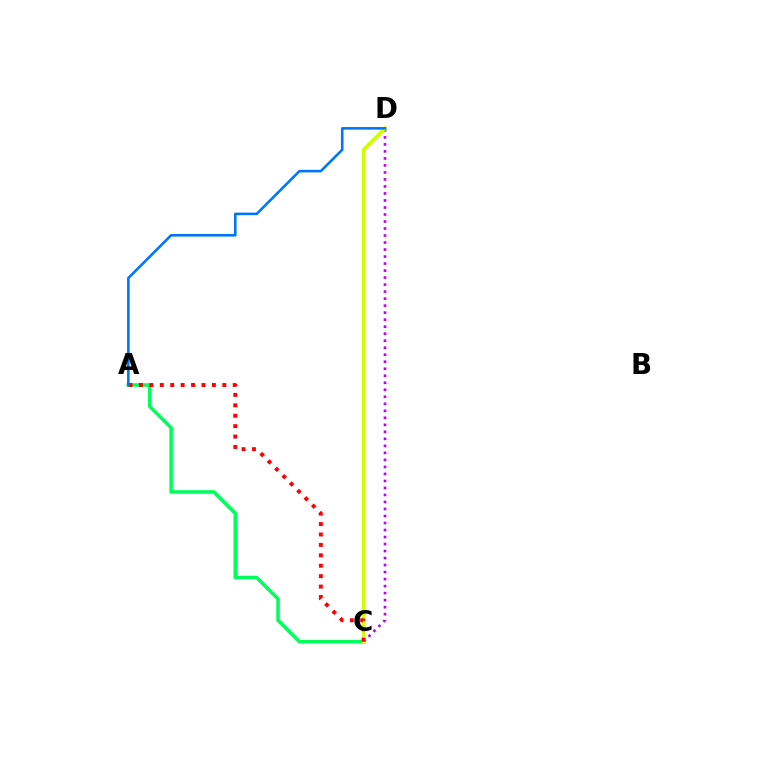{('C', 'D'): [{'color': '#b900ff', 'line_style': 'dotted', 'thickness': 1.91}, {'color': '#d1ff00', 'line_style': 'solid', 'thickness': 2.67}], ('A', 'C'): [{'color': '#00ff5c', 'line_style': 'solid', 'thickness': 2.54}, {'color': '#ff0000', 'line_style': 'dotted', 'thickness': 2.83}], ('A', 'D'): [{'color': '#0074ff', 'line_style': 'solid', 'thickness': 1.85}]}